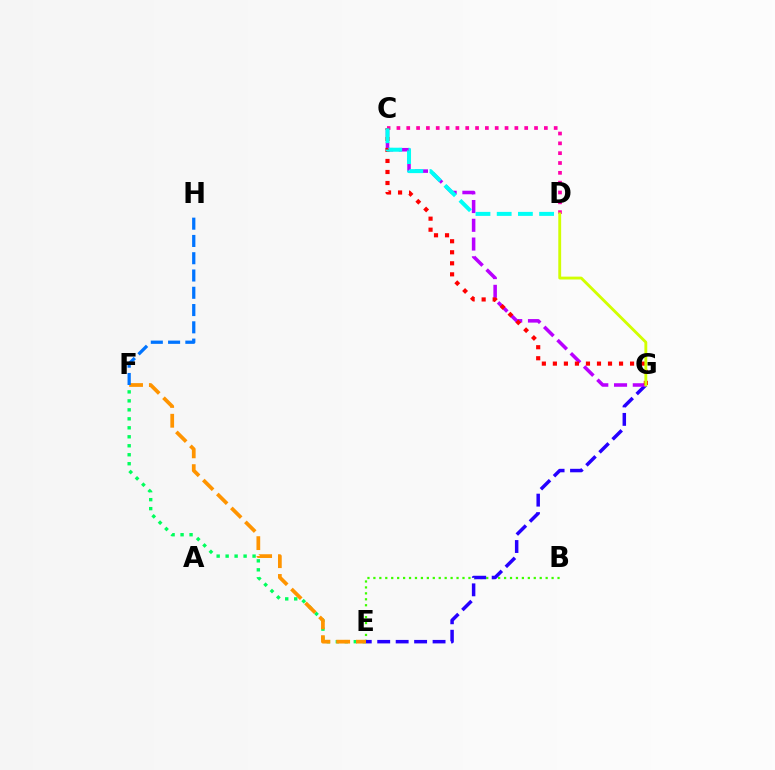{('C', 'D'): [{'color': '#ff00ac', 'line_style': 'dotted', 'thickness': 2.67}, {'color': '#00fff6', 'line_style': 'dashed', 'thickness': 2.88}], ('E', 'F'): [{'color': '#00ff5c', 'line_style': 'dotted', 'thickness': 2.44}, {'color': '#ff9400', 'line_style': 'dashed', 'thickness': 2.69}], ('B', 'E'): [{'color': '#3dff00', 'line_style': 'dotted', 'thickness': 1.61}], ('E', 'G'): [{'color': '#2500ff', 'line_style': 'dashed', 'thickness': 2.51}], ('C', 'G'): [{'color': '#b900ff', 'line_style': 'dashed', 'thickness': 2.55}, {'color': '#ff0000', 'line_style': 'dotted', 'thickness': 3.0}], ('F', 'H'): [{'color': '#0074ff', 'line_style': 'dashed', 'thickness': 2.35}], ('D', 'G'): [{'color': '#d1ff00', 'line_style': 'solid', 'thickness': 2.06}]}